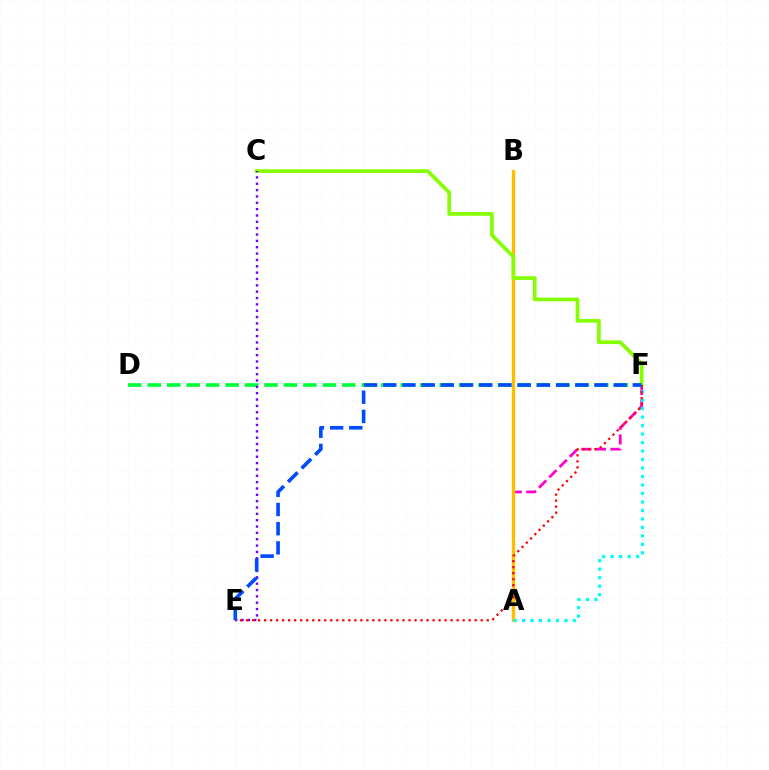{('A', 'F'): [{'color': '#ff00cf', 'line_style': 'dashed', 'thickness': 1.98}, {'color': '#00fff6', 'line_style': 'dotted', 'thickness': 2.3}], ('A', 'B'): [{'color': '#ffbd00', 'line_style': 'solid', 'thickness': 2.38}], ('D', 'F'): [{'color': '#00ff39', 'line_style': 'dashed', 'thickness': 2.64}], ('C', 'F'): [{'color': '#84ff00', 'line_style': 'solid', 'thickness': 2.66}], ('C', 'E'): [{'color': '#7200ff', 'line_style': 'dotted', 'thickness': 1.72}], ('E', 'F'): [{'color': '#ff0000', 'line_style': 'dotted', 'thickness': 1.63}, {'color': '#004bff', 'line_style': 'dashed', 'thickness': 2.61}]}